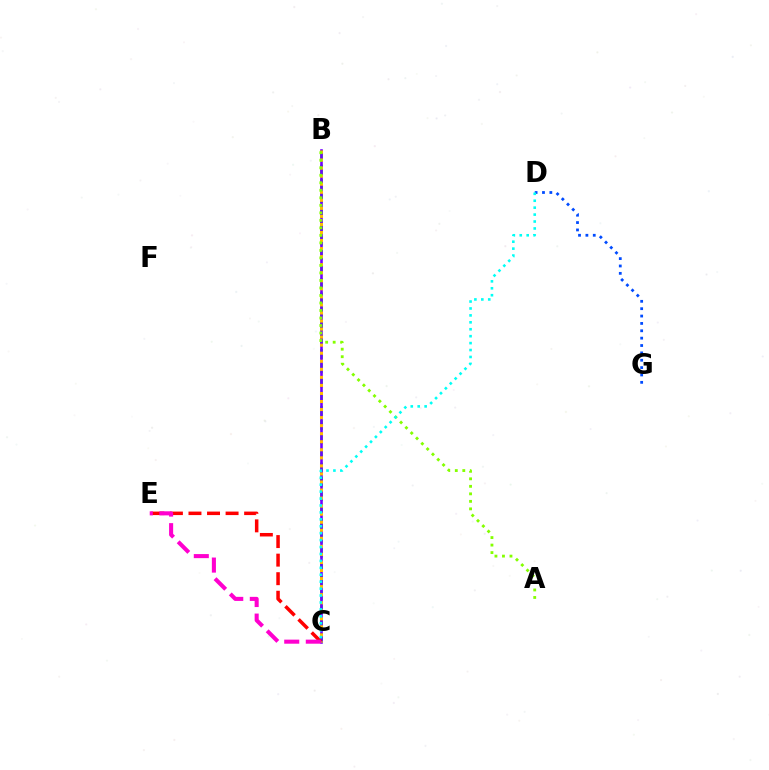{('B', 'C'): [{'color': '#00ff39', 'line_style': 'dashed', 'thickness': 1.93}, {'color': '#7200ff', 'line_style': 'solid', 'thickness': 1.87}, {'color': '#ffbd00', 'line_style': 'dotted', 'thickness': 2.19}], ('A', 'B'): [{'color': '#84ff00', 'line_style': 'dotted', 'thickness': 2.04}], ('C', 'E'): [{'color': '#ff0000', 'line_style': 'dashed', 'thickness': 2.52}, {'color': '#ff00cf', 'line_style': 'dashed', 'thickness': 2.93}], ('D', 'G'): [{'color': '#004bff', 'line_style': 'dotted', 'thickness': 2.0}], ('C', 'D'): [{'color': '#00fff6', 'line_style': 'dotted', 'thickness': 1.88}]}